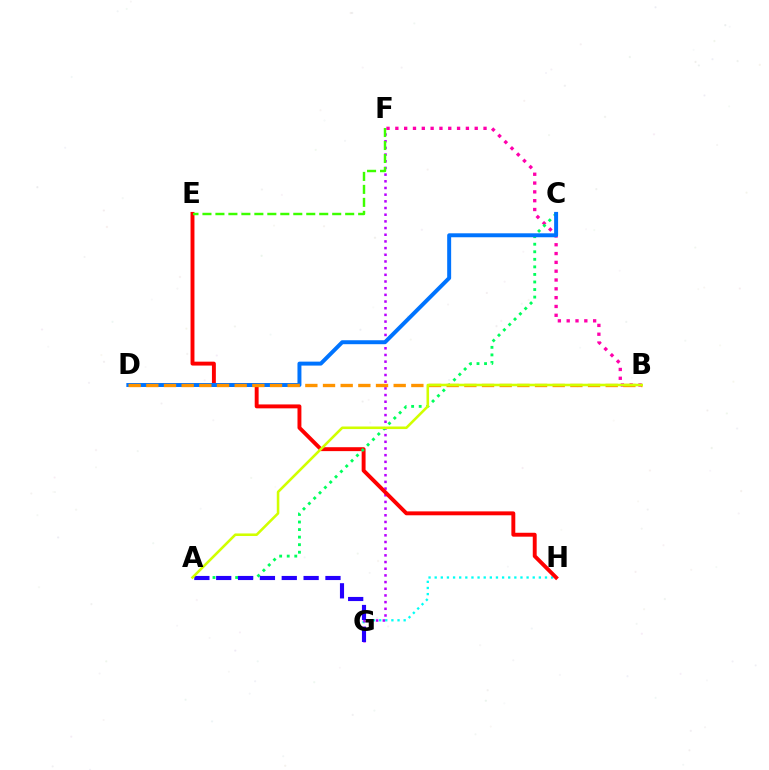{('G', 'H'): [{'color': '#00fff6', 'line_style': 'dotted', 'thickness': 1.66}], ('B', 'F'): [{'color': '#ff00ac', 'line_style': 'dotted', 'thickness': 2.4}], ('F', 'G'): [{'color': '#b900ff', 'line_style': 'dotted', 'thickness': 1.81}], ('E', 'H'): [{'color': '#ff0000', 'line_style': 'solid', 'thickness': 2.82}], ('A', 'C'): [{'color': '#00ff5c', 'line_style': 'dotted', 'thickness': 2.05}], ('C', 'D'): [{'color': '#0074ff', 'line_style': 'solid', 'thickness': 2.85}], ('A', 'G'): [{'color': '#2500ff', 'line_style': 'dashed', 'thickness': 2.97}], ('B', 'D'): [{'color': '#ff9400', 'line_style': 'dashed', 'thickness': 2.4}], ('A', 'B'): [{'color': '#d1ff00', 'line_style': 'solid', 'thickness': 1.85}], ('E', 'F'): [{'color': '#3dff00', 'line_style': 'dashed', 'thickness': 1.76}]}